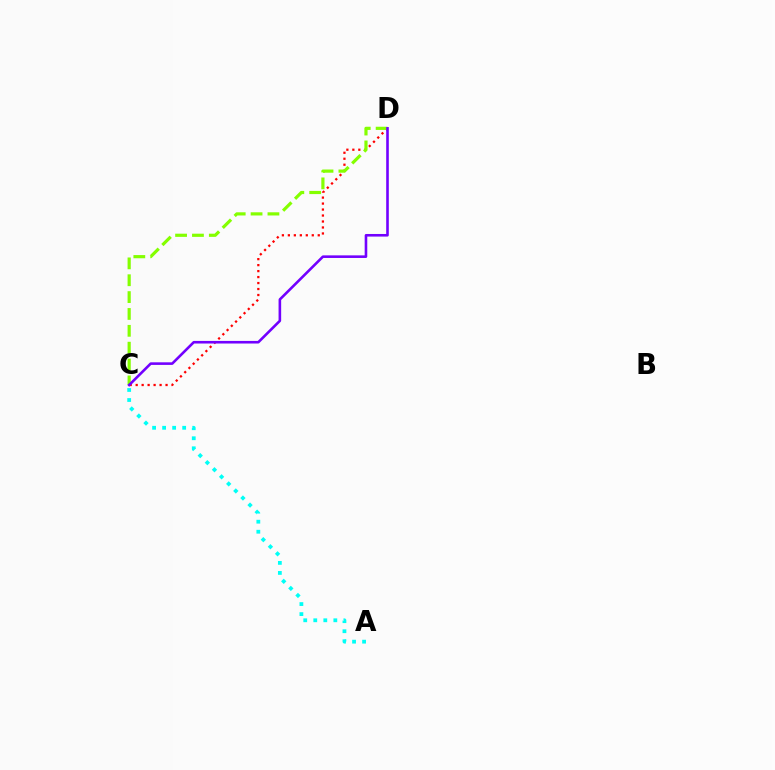{('A', 'C'): [{'color': '#00fff6', 'line_style': 'dotted', 'thickness': 2.72}], ('C', 'D'): [{'color': '#ff0000', 'line_style': 'dotted', 'thickness': 1.62}, {'color': '#84ff00', 'line_style': 'dashed', 'thickness': 2.29}, {'color': '#7200ff', 'line_style': 'solid', 'thickness': 1.87}]}